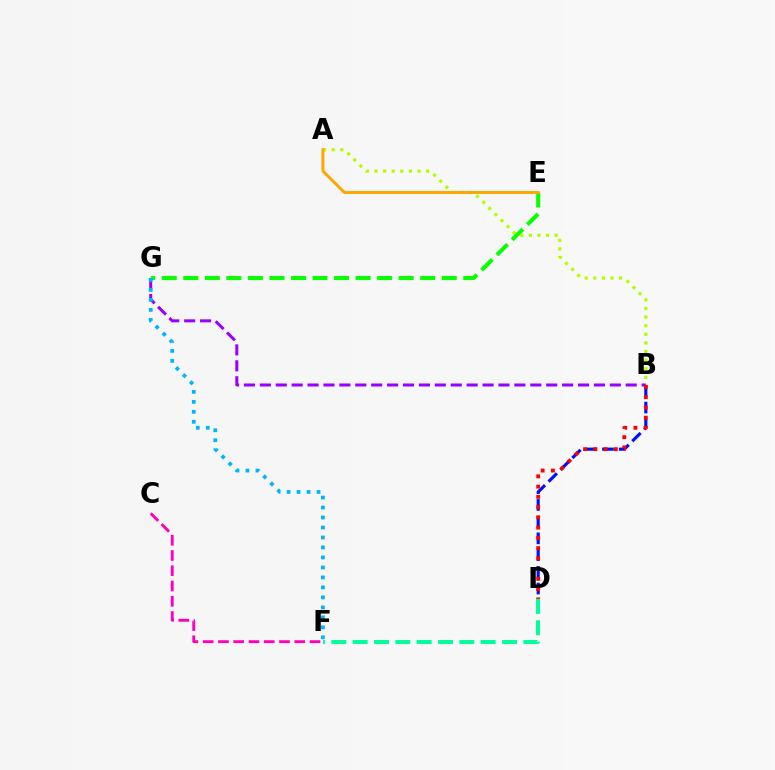{('A', 'B'): [{'color': '#b3ff00', 'line_style': 'dotted', 'thickness': 2.34}], ('E', 'G'): [{'color': '#08ff00', 'line_style': 'dashed', 'thickness': 2.93}], ('C', 'F'): [{'color': '#ff00bd', 'line_style': 'dashed', 'thickness': 2.07}], ('B', 'D'): [{'color': '#0010ff', 'line_style': 'dashed', 'thickness': 2.27}, {'color': '#ff0000', 'line_style': 'dotted', 'thickness': 2.78}], ('A', 'E'): [{'color': '#ffa500', 'line_style': 'solid', 'thickness': 2.12}], ('D', 'F'): [{'color': '#00ff9d', 'line_style': 'dashed', 'thickness': 2.9}], ('B', 'G'): [{'color': '#9b00ff', 'line_style': 'dashed', 'thickness': 2.16}], ('F', 'G'): [{'color': '#00b5ff', 'line_style': 'dotted', 'thickness': 2.71}]}